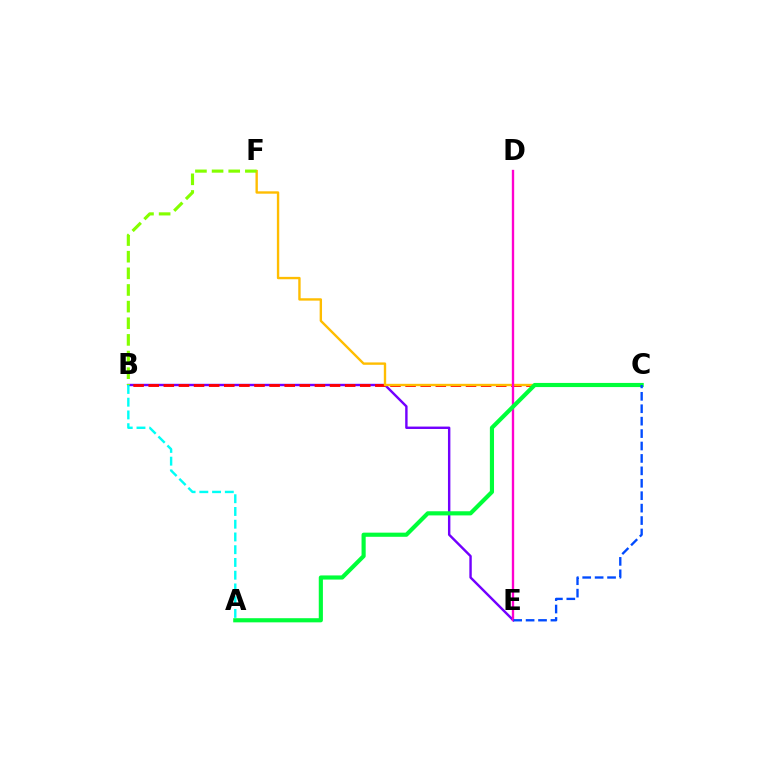{('B', 'E'): [{'color': '#7200ff', 'line_style': 'solid', 'thickness': 1.74}], ('B', 'C'): [{'color': '#ff0000', 'line_style': 'dashed', 'thickness': 2.05}], ('C', 'F'): [{'color': '#ffbd00', 'line_style': 'solid', 'thickness': 1.71}], ('B', 'F'): [{'color': '#84ff00', 'line_style': 'dashed', 'thickness': 2.26}], ('D', 'E'): [{'color': '#ff00cf', 'line_style': 'solid', 'thickness': 1.69}], ('A', 'C'): [{'color': '#00ff39', 'line_style': 'solid', 'thickness': 2.98}], ('A', 'B'): [{'color': '#00fff6', 'line_style': 'dashed', 'thickness': 1.73}], ('C', 'E'): [{'color': '#004bff', 'line_style': 'dashed', 'thickness': 1.69}]}